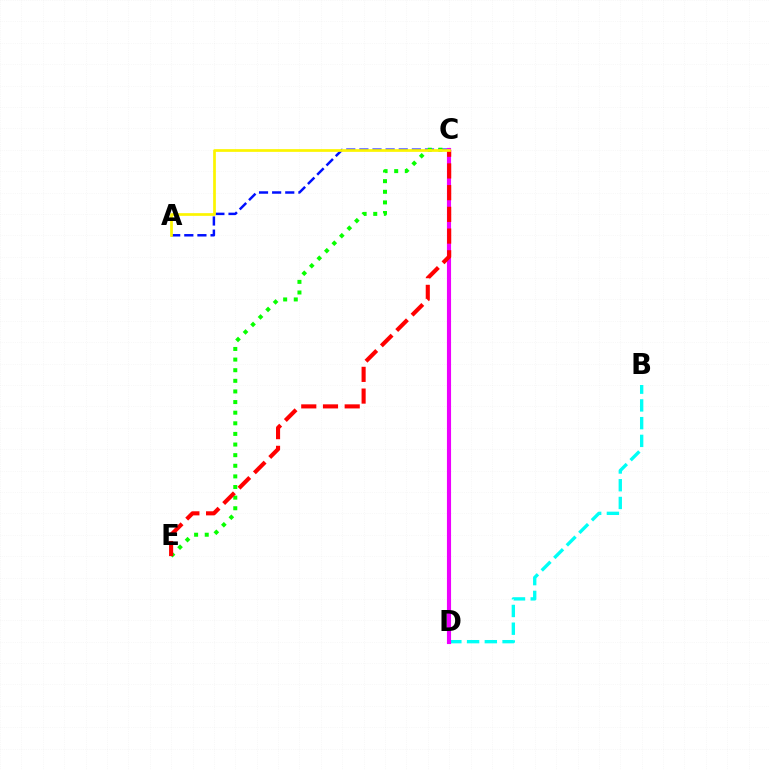{('A', 'C'): [{'color': '#0010ff', 'line_style': 'dashed', 'thickness': 1.78}, {'color': '#fcf500', 'line_style': 'solid', 'thickness': 1.95}], ('C', 'E'): [{'color': '#08ff00', 'line_style': 'dotted', 'thickness': 2.89}, {'color': '#ff0000', 'line_style': 'dashed', 'thickness': 2.95}], ('B', 'D'): [{'color': '#00fff6', 'line_style': 'dashed', 'thickness': 2.41}], ('C', 'D'): [{'color': '#ee00ff', 'line_style': 'solid', 'thickness': 2.97}]}